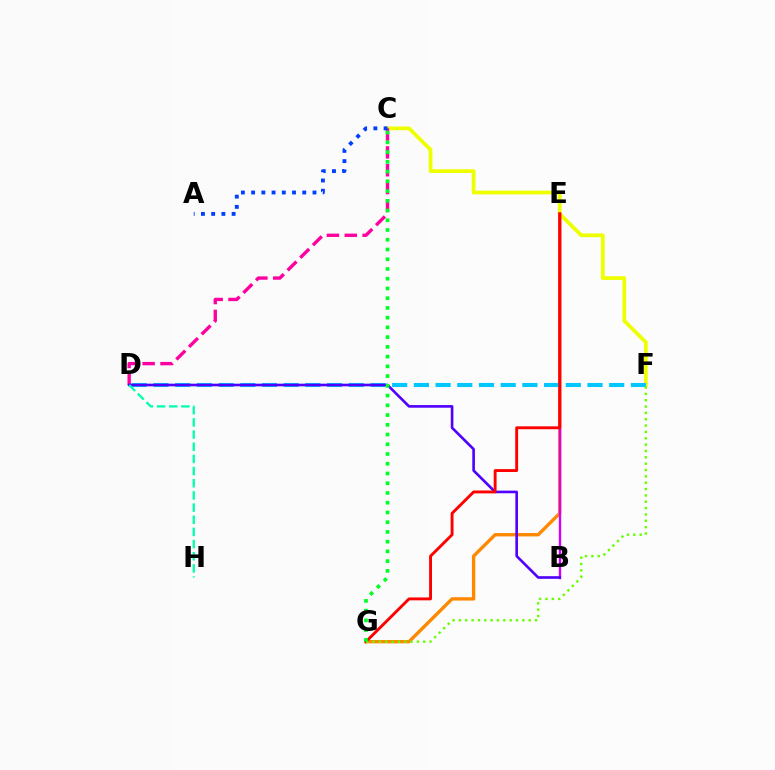{('C', 'F'): [{'color': '#eeff00', 'line_style': 'solid', 'thickness': 2.72}], ('E', 'G'): [{'color': '#ff8800', 'line_style': 'solid', 'thickness': 2.41}, {'color': '#ff0000', 'line_style': 'solid', 'thickness': 2.08}], ('B', 'E'): [{'color': '#d600ff', 'line_style': 'solid', 'thickness': 1.71}], ('C', 'D'): [{'color': '#ff00a0', 'line_style': 'dashed', 'thickness': 2.42}], ('D', 'F'): [{'color': '#00c7ff', 'line_style': 'dashed', 'thickness': 2.95}], ('B', 'D'): [{'color': '#4f00ff', 'line_style': 'solid', 'thickness': 1.89}], ('F', 'G'): [{'color': '#66ff00', 'line_style': 'dotted', 'thickness': 1.72}], ('A', 'C'): [{'color': '#003fff', 'line_style': 'dotted', 'thickness': 2.78}], ('D', 'H'): [{'color': '#00ffaf', 'line_style': 'dashed', 'thickness': 1.65}], ('C', 'G'): [{'color': '#00ff27', 'line_style': 'dotted', 'thickness': 2.65}]}